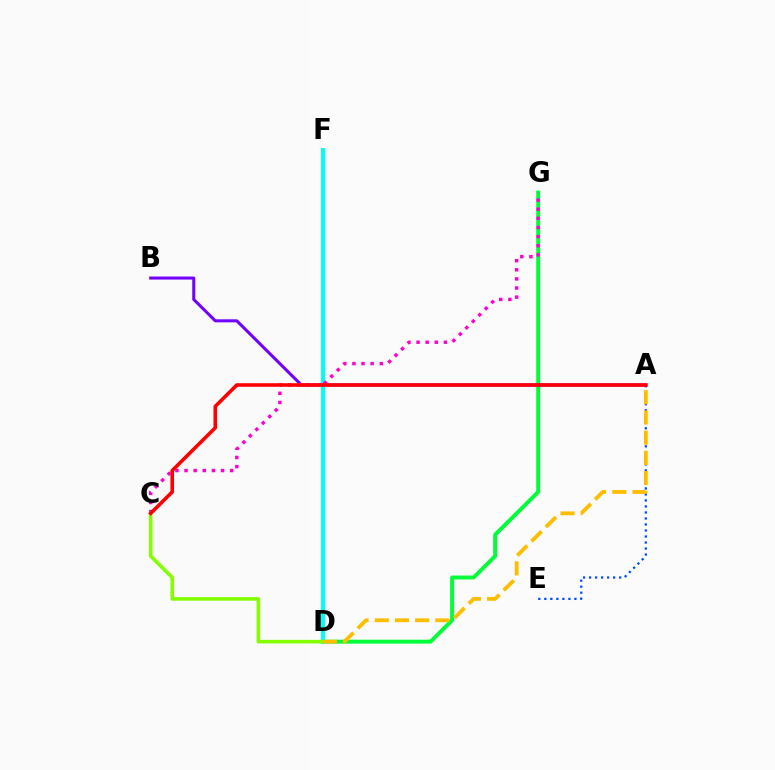{('A', 'E'): [{'color': '#004bff', 'line_style': 'dotted', 'thickness': 1.63}], ('D', 'G'): [{'color': '#00ff39', 'line_style': 'solid', 'thickness': 2.83}], ('D', 'F'): [{'color': '#00fff6', 'line_style': 'solid', 'thickness': 2.94}], ('A', 'B'): [{'color': '#7200ff', 'line_style': 'solid', 'thickness': 2.19}], ('C', 'G'): [{'color': '#ff00cf', 'line_style': 'dotted', 'thickness': 2.48}], ('C', 'D'): [{'color': '#84ff00', 'line_style': 'solid', 'thickness': 2.58}], ('A', 'D'): [{'color': '#ffbd00', 'line_style': 'dashed', 'thickness': 2.74}], ('A', 'C'): [{'color': '#ff0000', 'line_style': 'solid', 'thickness': 2.58}]}